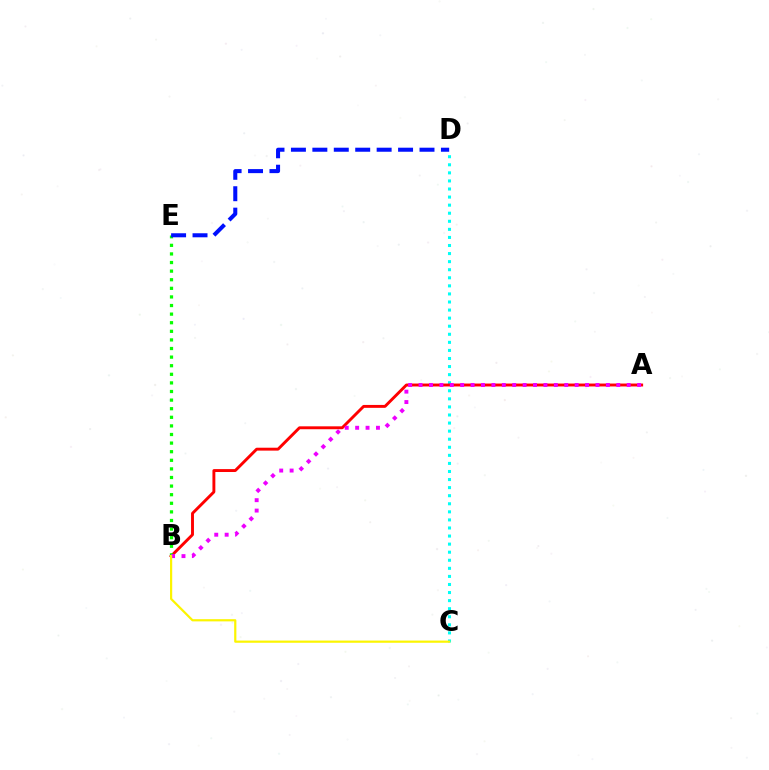{('C', 'D'): [{'color': '#00fff6', 'line_style': 'dotted', 'thickness': 2.19}], ('A', 'B'): [{'color': '#ff0000', 'line_style': 'solid', 'thickness': 2.09}, {'color': '#ee00ff', 'line_style': 'dotted', 'thickness': 2.83}], ('B', 'E'): [{'color': '#08ff00', 'line_style': 'dotted', 'thickness': 2.34}], ('D', 'E'): [{'color': '#0010ff', 'line_style': 'dashed', 'thickness': 2.91}], ('B', 'C'): [{'color': '#fcf500', 'line_style': 'solid', 'thickness': 1.59}]}